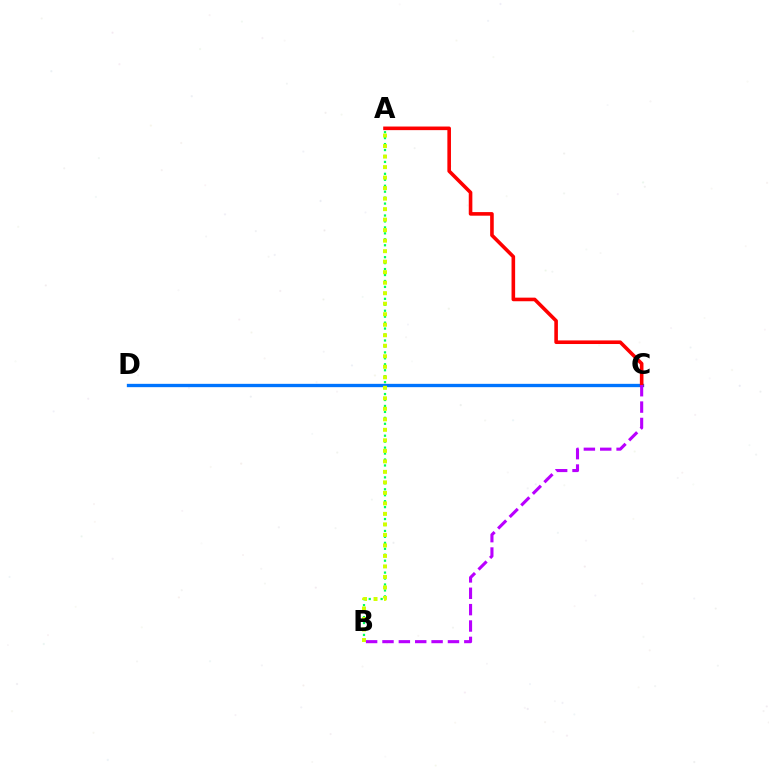{('A', 'B'): [{'color': '#00ff5c', 'line_style': 'dotted', 'thickness': 1.62}, {'color': '#d1ff00', 'line_style': 'dotted', 'thickness': 2.86}], ('C', 'D'): [{'color': '#0074ff', 'line_style': 'solid', 'thickness': 2.4}], ('A', 'C'): [{'color': '#ff0000', 'line_style': 'solid', 'thickness': 2.59}], ('B', 'C'): [{'color': '#b900ff', 'line_style': 'dashed', 'thickness': 2.22}]}